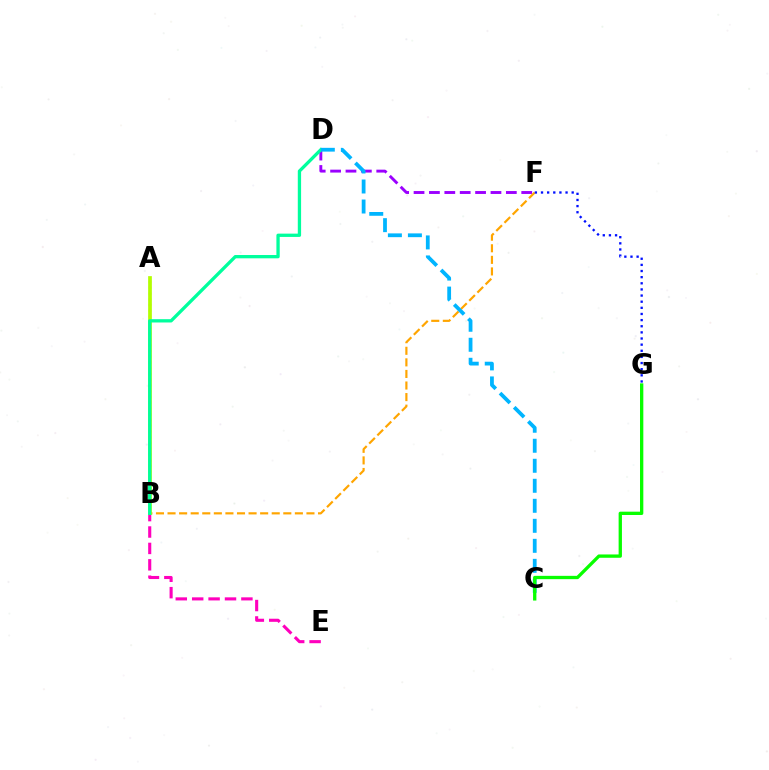{('B', 'E'): [{'color': '#ff00bd', 'line_style': 'dashed', 'thickness': 2.23}], ('A', 'B'): [{'color': '#ff0000', 'line_style': 'dotted', 'thickness': 1.56}, {'color': '#b3ff00', 'line_style': 'solid', 'thickness': 2.67}], ('D', 'F'): [{'color': '#9b00ff', 'line_style': 'dashed', 'thickness': 2.09}], ('B', 'F'): [{'color': '#ffa500', 'line_style': 'dashed', 'thickness': 1.57}], ('F', 'G'): [{'color': '#0010ff', 'line_style': 'dotted', 'thickness': 1.67}], ('B', 'D'): [{'color': '#00ff9d', 'line_style': 'solid', 'thickness': 2.38}], ('C', 'D'): [{'color': '#00b5ff', 'line_style': 'dashed', 'thickness': 2.72}], ('C', 'G'): [{'color': '#08ff00', 'line_style': 'solid', 'thickness': 2.39}]}